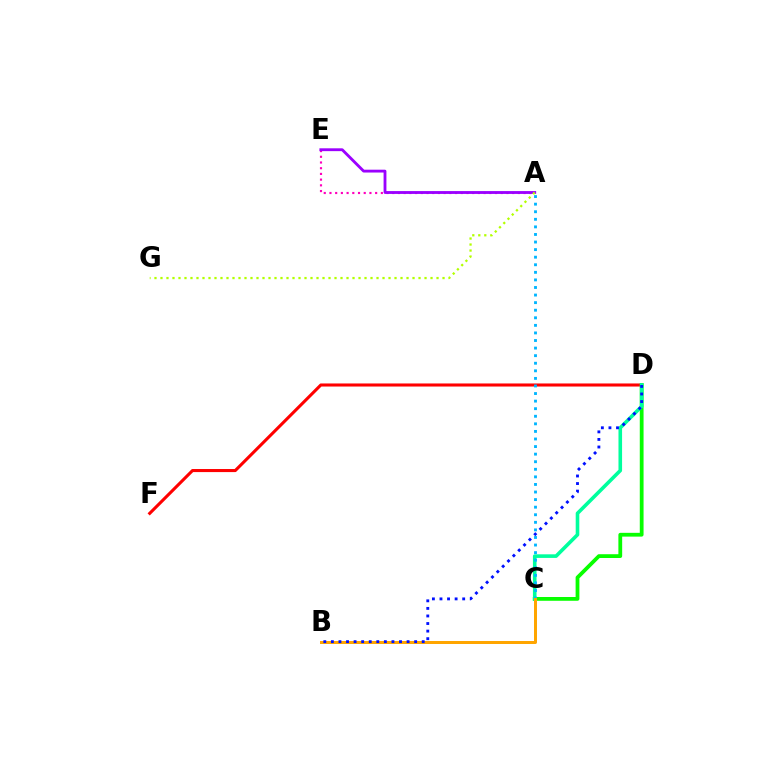{('D', 'F'): [{'color': '#ff0000', 'line_style': 'solid', 'thickness': 2.21}], ('C', 'D'): [{'color': '#08ff00', 'line_style': 'solid', 'thickness': 2.72}, {'color': '#00ff9d', 'line_style': 'solid', 'thickness': 2.59}], ('A', 'E'): [{'color': '#ff00bd', 'line_style': 'dotted', 'thickness': 1.55}, {'color': '#9b00ff', 'line_style': 'solid', 'thickness': 2.04}], ('A', 'C'): [{'color': '#00b5ff', 'line_style': 'dotted', 'thickness': 2.06}], ('A', 'G'): [{'color': '#b3ff00', 'line_style': 'dotted', 'thickness': 1.63}], ('B', 'C'): [{'color': '#ffa500', 'line_style': 'solid', 'thickness': 2.16}], ('B', 'D'): [{'color': '#0010ff', 'line_style': 'dotted', 'thickness': 2.06}]}